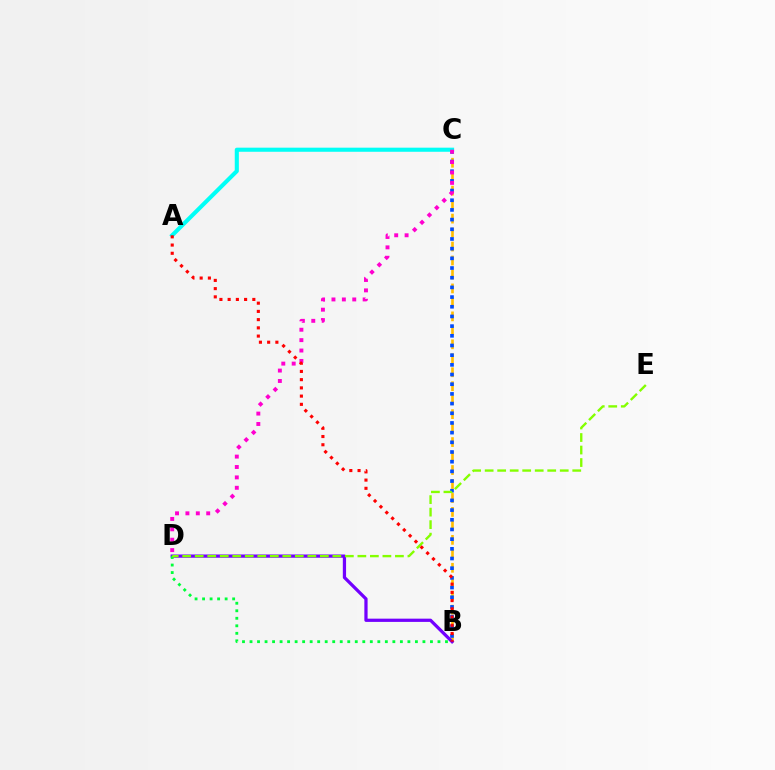{('B', 'C'): [{'color': '#ffbd00', 'line_style': 'dashed', 'thickness': 1.9}, {'color': '#004bff', 'line_style': 'dotted', 'thickness': 2.63}], ('B', 'D'): [{'color': '#7200ff', 'line_style': 'solid', 'thickness': 2.33}, {'color': '#00ff39', 'line_style': 'dotted', 'thickness': 2.04}], ('A', 'C'): [{'color': '#00fff6', 'line_style': 'solid', 'thickness': 2.95}], ('C', 'D'): [{'color': '#ff00cf', 'line_style': 'dotted', 'thickness': 2.82}], ('D', 'E'): [{'color': '#84ff00', 'line_style': 'dashed', 'thickness': 1.7}], ('A', 'B'): [{'color': '#ff0000', 'line_style': 'dotted', 'thickness': 2.24}]}